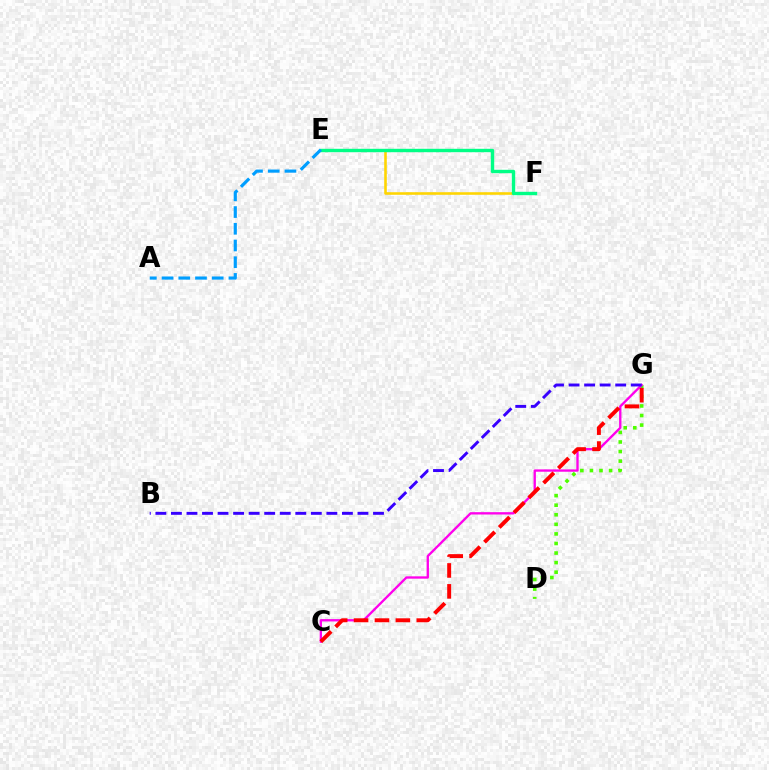{('D', 'G'): [{'color': '#4fff00', 'line_style': 'dotted', 'thickness': 2.6}], ('E', 'F'): [{'color': '#ffd500', 'line_style': 'solid', 'thickness': 1.86}, {'color': '#00ff86', 'line_style': 'solid', 'thickness': 2.45}], ('C', 'G'): [{'color': '#ff00ed', 'line_style': 'solid', 'thickness': 1.68}, {'color': '#ff0000', 'line_style': 'dashed', 'thickness': 2.84}], ('B', 'G'): [{'color': '#3700ff', 'line_style': 'dashed', 'thickness': 2.11}], ('A', 'E'): [{'color': '#009eff', 'line_style': 'dashed', 'thickness': 2.27}]}